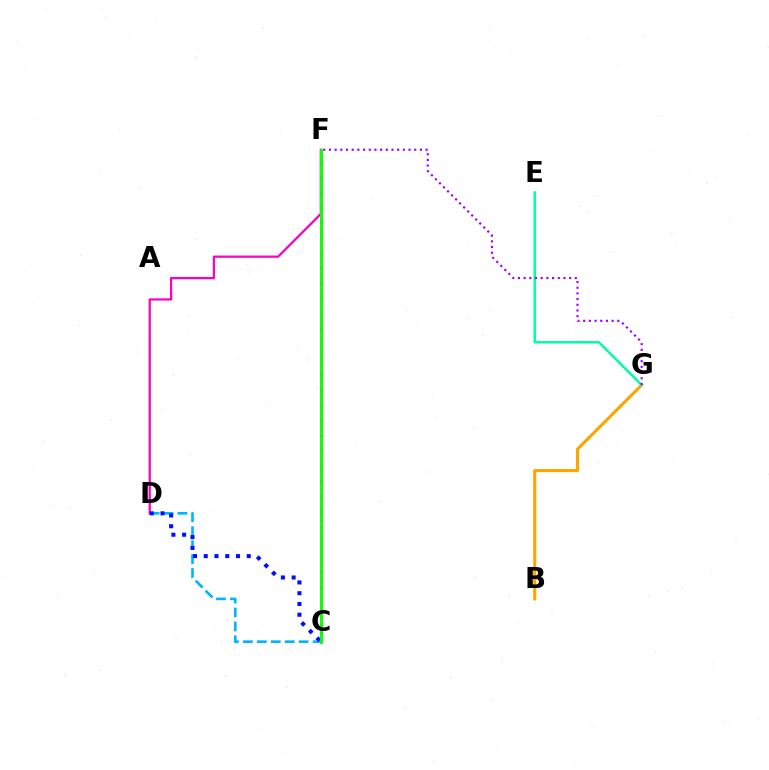{('C', 'F'): [{'color': '#ff0000', 'line_style': 'dotted', 'thickness': 2.07}, {'color': '#b3ff00', 'line_style': 'dashed', 'thickness': 2.05}, {'color': '#08ff00', 'line_style': 'solid', 'thickness': 2.04}], ('C', 'D'): [{'color': '#00b5ff', 'line_style': 'dashed', 'thickness': 1.89}, {'color': '#0010ff', 'line_style': 'dotted', 'thickness': 2.92}], ('D', 'F'): [{'color': '#ff00bd', 'line_style': 'solid', 'thickness': 1.61}], ('B', 'G'): [{'color': '#ffa500', 'line_style': 'solid', 'thickness': 2.22}], ('E', 'G'): [{'color': '#00ff9d', 'line_style': 'solid', 'thickness': 1.78}], ('F', 'G'): [{'color': '#9b00ff', 'line_style': 'dotted', 'thickness': 1.54}]}